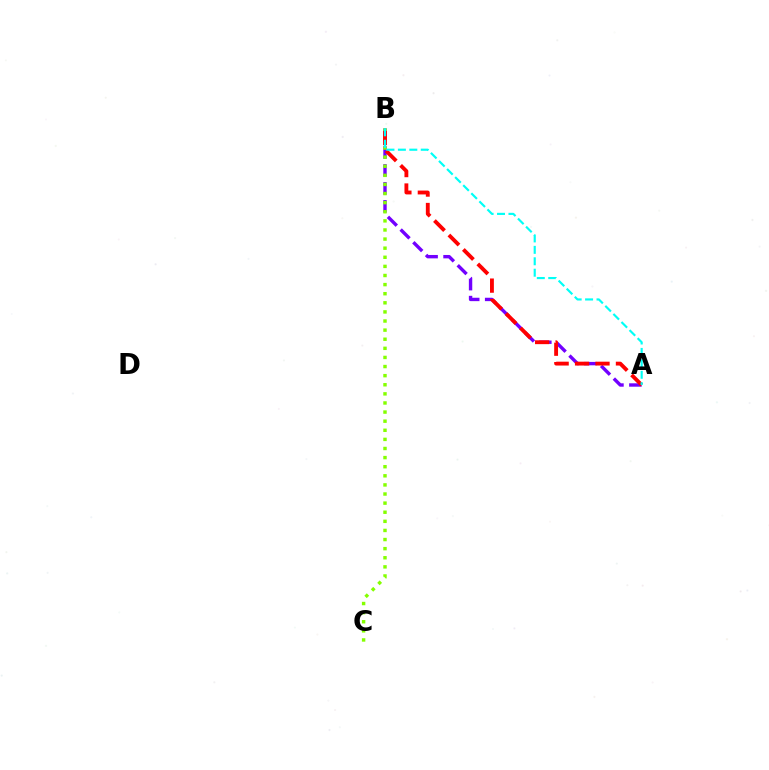{('A', 'B'): [{'color': '#7200ff', 'line_style': 'dashed', 'thickness': 2.44}, {'color': '#ff0000', 'line_style': 'dashed', 'thickness': 2.78}, {'color': '#00fff6', 'line_style': 'dashed', 'thickness': 1.55}], ('B', 'C'): [{'color': '#84ff00', 'line_style': 'dotted', 'thickness': 2.47}]}